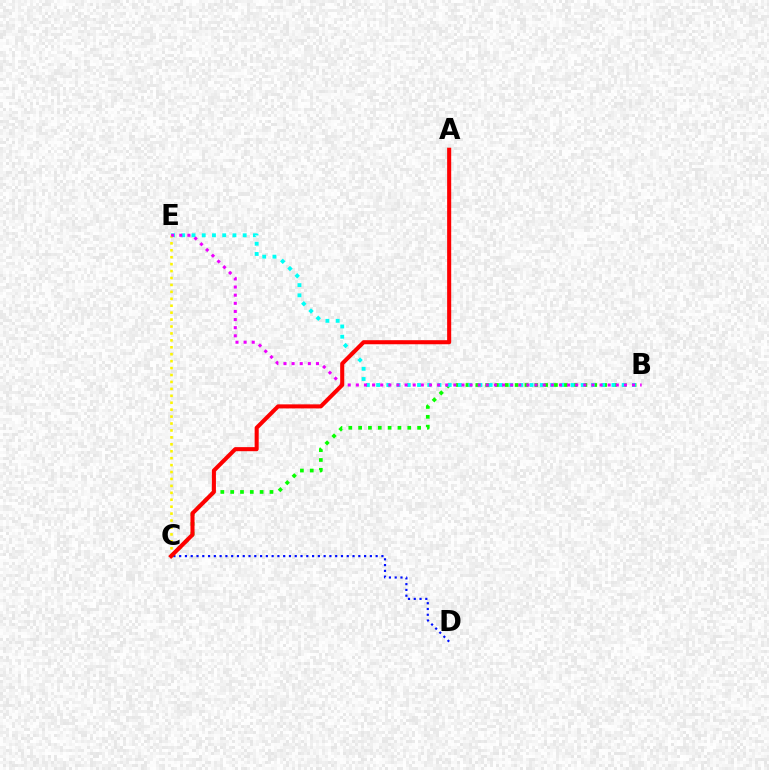{('C', 'D'): [{'color': '#0010ff', 'line_style': 'dotted', 'thickness': 1.57}], ('B', 'C'): [{'color': '#08ff00', 'line_style': 'dotted', 'thickness': 2.67}], ('B', 'E'): [{'color': '#00fff6', 'line_style': 'dotted', 'thickness': 2.78}, {'color': '#ee00ff', 'line_style': 'dotted', 'thickness': 2.21}], ('C', 'E'): [{'color': '#fcf500', 'line_style': 'dotted', 'thickness': 1.88}], ('A', 'C'): [{'color': '#ff0000', 'line_style': 'solid', 'thickness': 2.93}]}